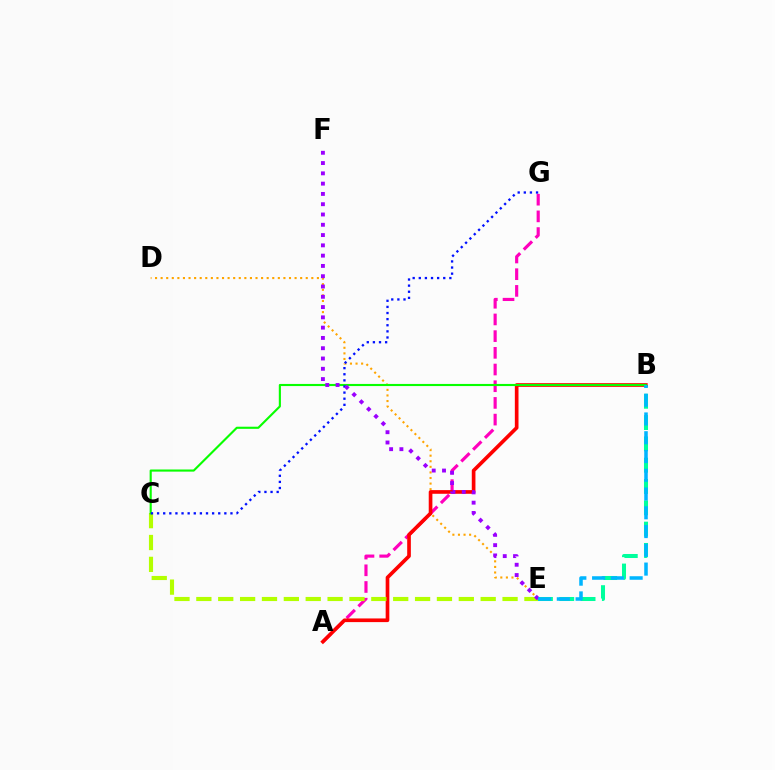{('B', 'E'): [{'color': '#00ff9d', 'line_style': 'dashed', 'thickness': 2.89}, {'color': '#00b5ff', 'line_style': 'dashed', 'thickness': 2.55}], ('A', 'G'): [{'color': '#ff00bd', 'line_style': 'dashed', 'thickness': 2.27}], ('D', 'E'): [{'color': '#ffa500', 'line_style': 'dotted', 'thickness': 1.52}], ('A', 'B'): [{'color': '#ff0000', 'line_style': 'solid', 'thickness': 2.64}], ('C', 'E'): [{'color': '#b3ff00', 'line_style': 'dashed', 'thickness': 2.97}], ('B', 'C'): [{'color': '#08ff00', 'line_style': 'solid', 'thickness': 1.53}], ('C', 'G'): [{'color': '#0010ff', 'line_style': 'dotted', 'thickness': 1.66}], ('E', 'F'): [{'color': '#9b00ff', 'line_style': 'dotted', 'thickness': 2.79}]}